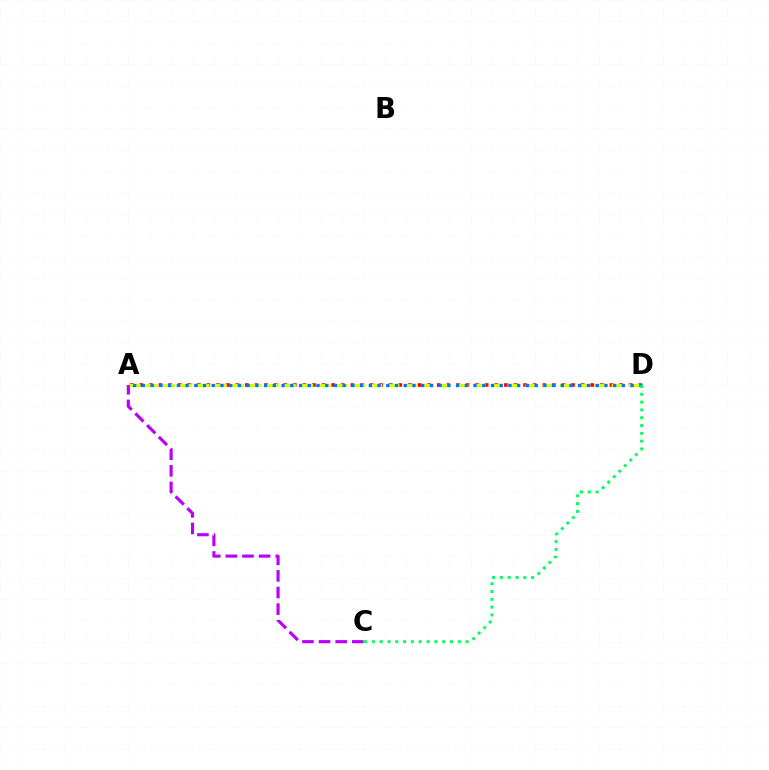{('A', 'D'): [{'color': '#ff0000', 'line_style': 'dotted', 'thickness': 2.61}, {'color': '#d1ff00', 'line_style': 'dashed', 'thickness': 2.34}, {'color': '#0074ff', 'line_style': 'dotted', 'thickness': 2.37}], ('A', 'C'): [{'color': '#b900ff', 'line_style': 'dashed', 'thickness': 2.26}], ('C', 'D'): [{'color': '#00ff5c', 'line_style': 'dotted', 'thickness': 2.12}]}